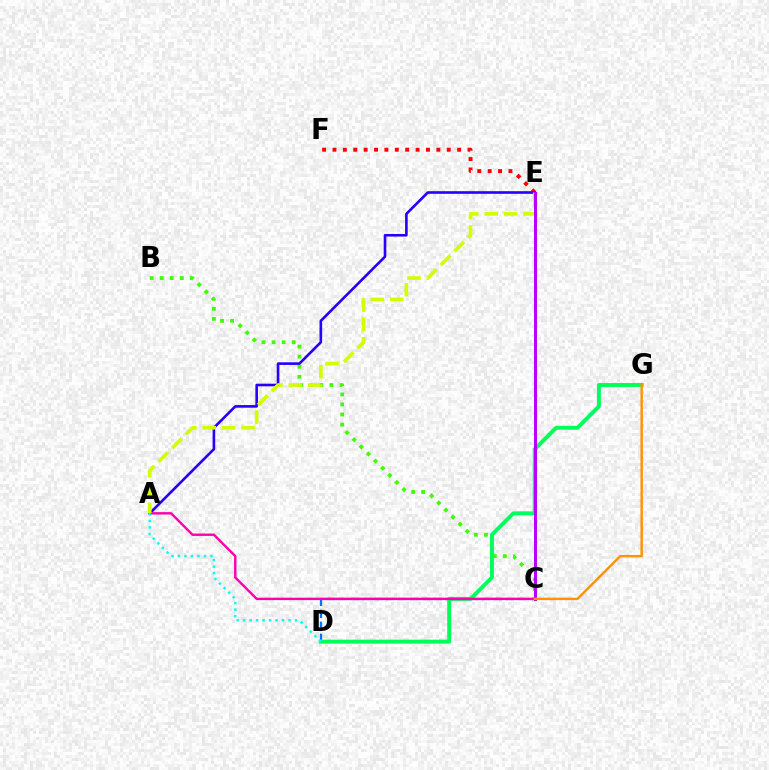{('E', 'F'): [{'color': '#ff0000', 'line_style': 'dotted', 'thickness': 2.82}], ('B', 'C'): [{'color': '#3dff00', 'line_style': 'dotted', 'thickness': 2.74}], ('C', 'D'): [{'color': '#0074ff', 'line_style': 'dashed', 'thickness': 1.63}], ('A', 'E'): [{'color': '#2500ff', 'line_style': 'solid', 'thickness': 1.88}, {'color': '#d1ff00', 'line_style': 'dashed', 'thickness': 2.63}], ('D', 'G'): [{'color': '#00ff5c', 'line_style': 'solid', 'thickness': 2.83}], ('A', 'C'): [{'color': '#ff00ac', 'line_style': 'solid', 'thickness': 1.74}], ('A', 'D'): [{'color': '#00fff6', 'line_style': 'dotted', 'thickness': 1.76}], ('C', 'E'): [{'color': '#b900ff', 'line_style': 'solid', 'thickness': 2.15}], ('C', 'G'): [{'color': '#ff9400', 'line_style': 'solid', 'thickness': 1.76}]}